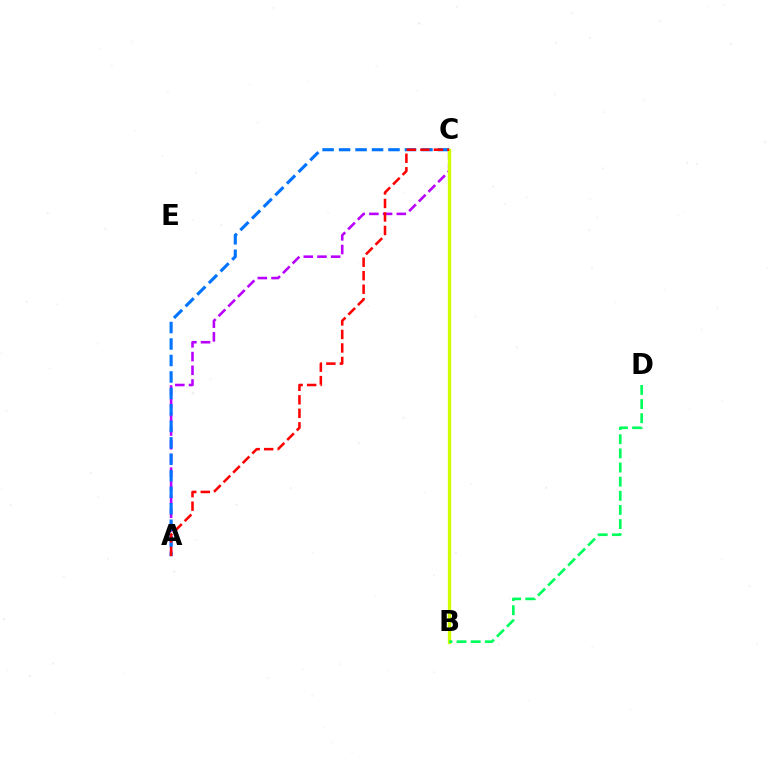{('A', 'C'): [{'color': '#b900ff', 'line_style': 'dashed', 'thickness': 1.86}, {'color': '#0074ff', 'line_style': 'dashed', 'thickness': 2.24}, {'color': '#ff0000', 'line_style': 'dashed', 'thickness': 1.84}], ('B', 'C'): [{'color': '#d1ff00', 'line_style': 'solid', 'thickness': 2.4}], ('B', 'D'): [{'color': '#00ff5c', 'line_style': 'dashed', 'thickness': 1.92}]}